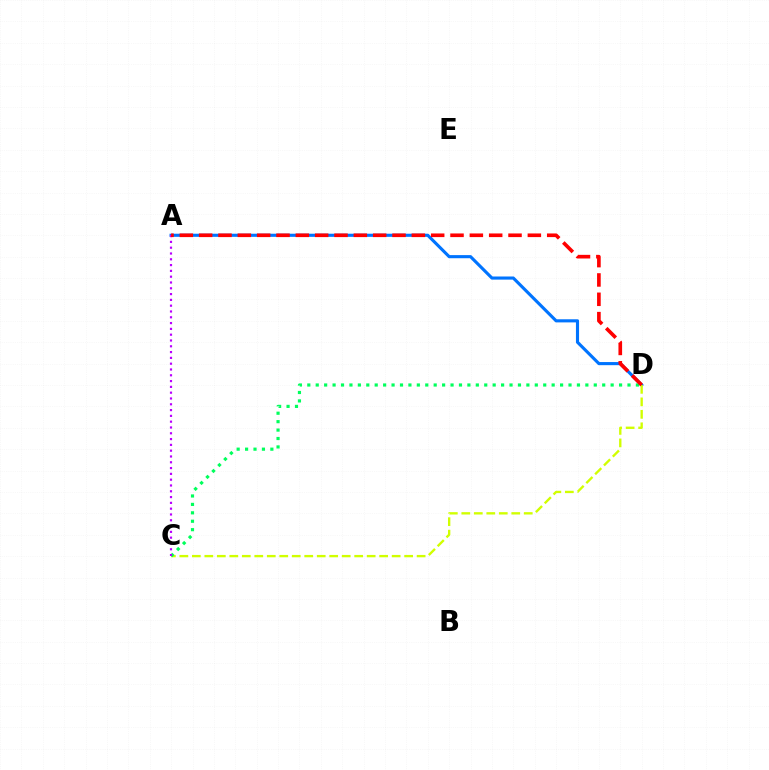{('A', 'D'): [{'color': '#0074ff', 'line_style': 'solid', 'thickness': 2.25}, {'color': '#ff0000', 'line_style': 'dashed', 'thickness': 2.63}], ('C', 'D'): [{'color': '#d1ff00', 'line_style': 'dashed', 'thickness': 1.7}, {'color': '#00ff5c', 'line_style': 'dotted', 'thickness': 2.29}], ('A', 'C'): [{'color': '#b900ff', 'line_style': 'dotted', 'thickness': 1.58}]}